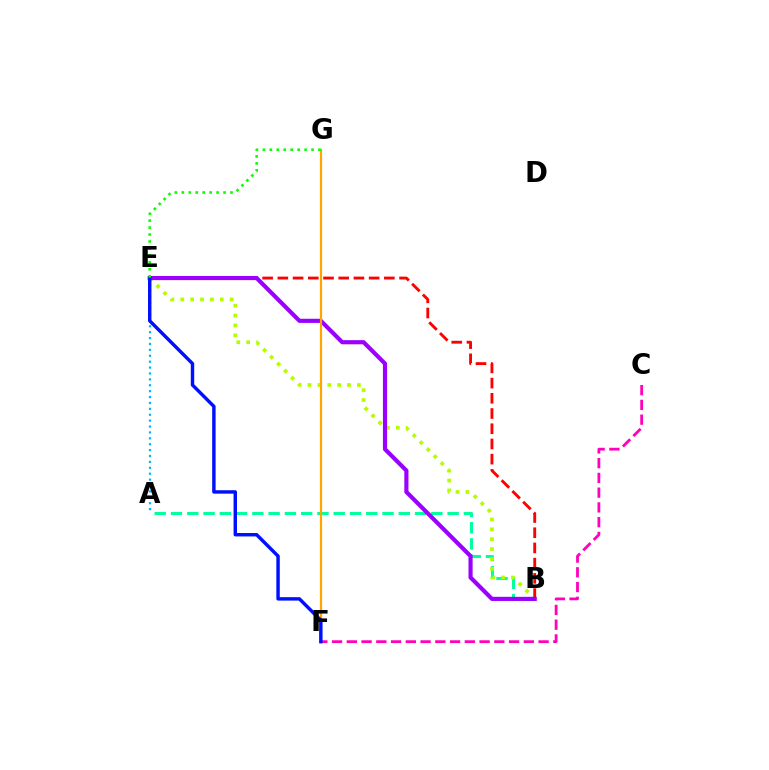{('A', 'B'): [{'color': '#00ff9d', 'line_style': 'dashed', 'thickness': 2.21}], ('B', 'E'): [{'color': '#b3ff00', 'line_style': 'dotted', 'thickness': 2.68}, {'color': '#ff0000', 'line_style': 'dashed', 'thickness': 2.07}, {'color': '#9b00ff', 'line_style': 'solid', 'thickness': 2.99}], ('C', 'F'): [{'color': '#ff00bd', 'line_style': 'dashed', 'thickness': 2.0}], ('A', 'E'): [{'color': '#00b5ff', 'line_style': 'dotted', 'thickness': 1.6}], ('F', 'G'): [{'color': '#ffa500', 'line_style': 'solid', 'thickness': 1.57}], ('E', 'F'): [{'color': '#0010ff', 'line_style': 'solid', 'thickness': 2.47}], ('E', 'G'): [{'color': '#08ff00', 'line_style': 'dotted', 'thickness': 1.89}]}